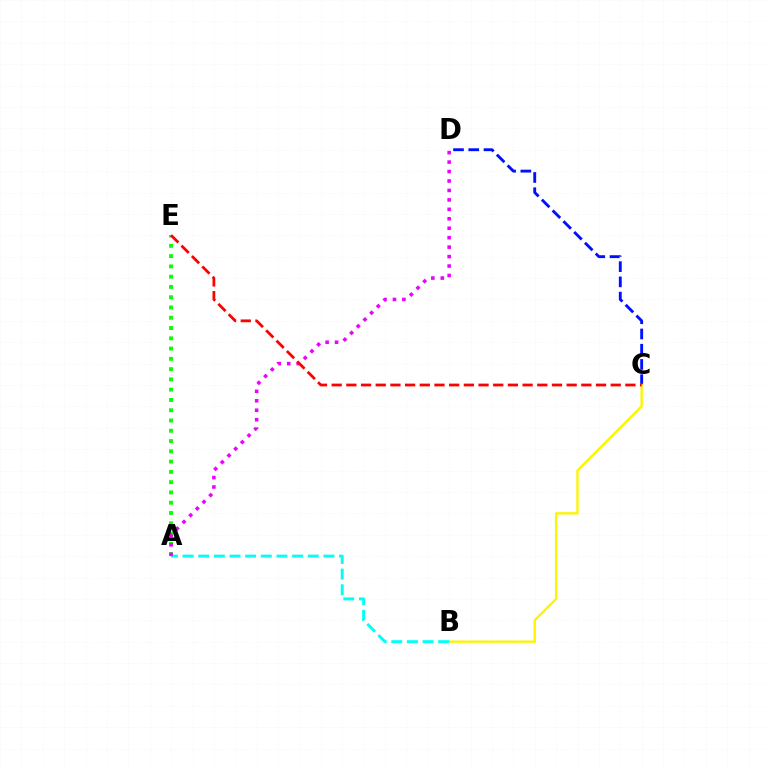{('C', 'D'): [{'color': '#0010ff', 'line_style': 'dashed', 'thickness': 2.07}], ('B', 'C'): [{'color': '#fcf500', 'line_style': 'solid', 'thickness': 1.68}], ('A', 'E'): [{'color': '#08ff00', 'line_style': 'dotted', 'thickness': 2.79}], ('A', 'B'): [{'color': '#00fff6', 'line_style': 'dashed', 'thickness': 2.13}], ('A', 'D'): [{'color': '#ee00ff', 'line_style': 'dotted', 'thickness': 2.57}], ('C', 'E'): [{'color': '#ff0000', 'line_style': 'dashed', 'thickness': 2.0}]}